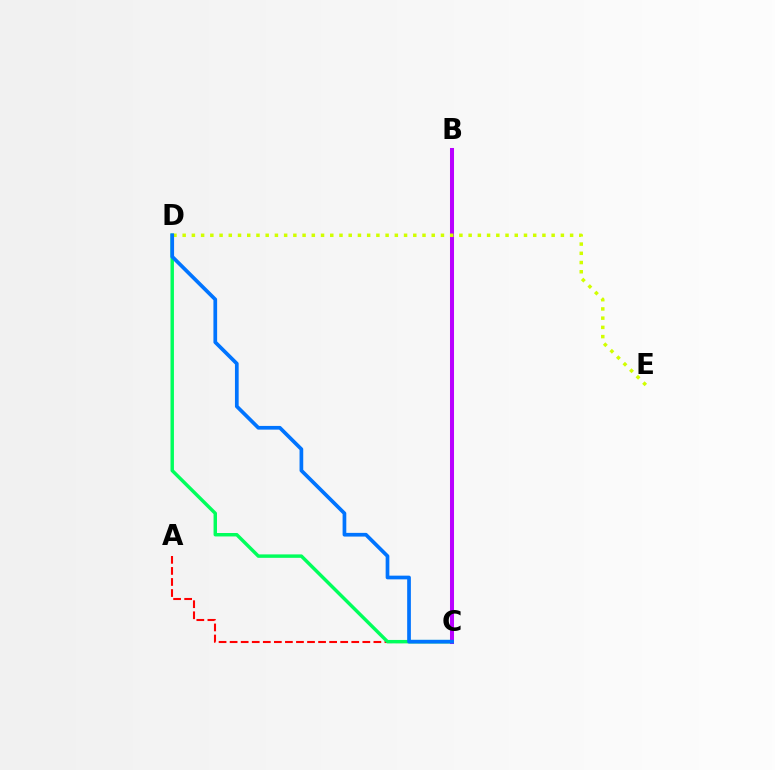{('A', 'C'): [{'color': '#ff0000', 'line_style': 'dashed', 'thickness': 1.5}], ('C', 'D'): [{'color': '#00ff5c', 'line_style': 'solid', 'thickness': 2.48}, {'color': '#0074ff', 'line_style': 'solid', 'thickness': 2.66}], ('B', 'C'): [{'color': '#b900ff', 'line_style': 'solid', 'thickness': 2.9}], ('D', 'E'): [{'color': '#d1ff00', 'line_style': 'dotted', 'thickness': 2.51}]}